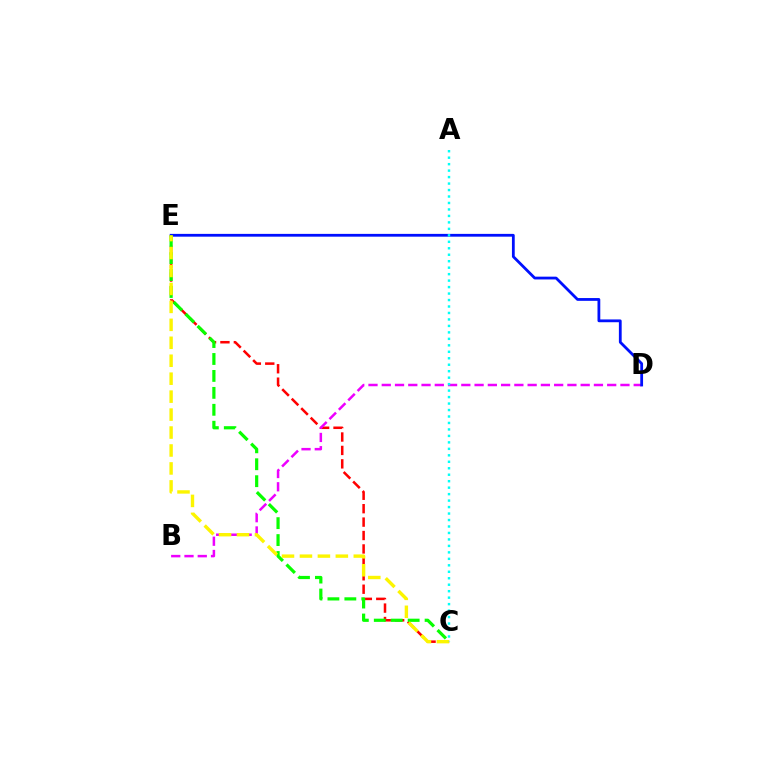{('C', 'E'): [{'color': '#ff0000', 'line_style': 'dashed', 'thickness': 1.82}, {'color': '#08ff00', 'line_style': 'dashed', 'thickness': 2.3}, {'color': '#fcf500', 'line_style': 'dashed', 'thickness': 2.44}], ('B', 'D'): [{'color': '#ee00ff', 'line_style': 'dashed', 'thickness': 1.8}], ('D', 'E'): [{'color': '#0010ff', 'line_style': 'solid', 'thickness': 2.01}], ('A', 'C'): [{'color': '#00fff6', 'line_style': 'dotted', 'thickness': 1.76}]}